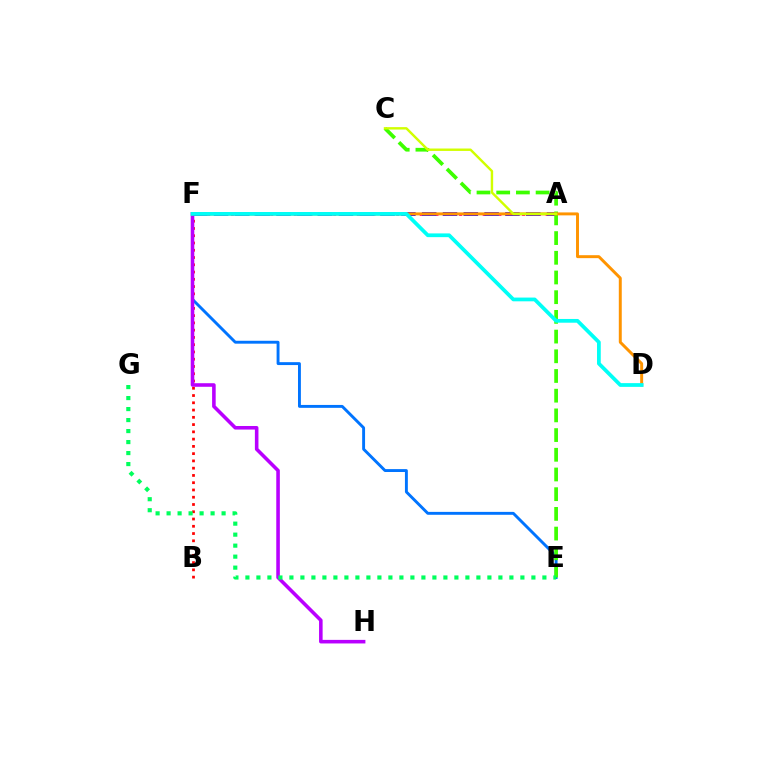{('A', 'F'): [{'color': '#ff00ac', 'line_style': 'dotted', 'thickness': 2.14}, {'color': '#2500ff', 'line_style': 'dashed', 'thickness': 2.83}], ('B', 'F'): [{'color': '#ff0000', 'line_style': 'dotted', 'thickness': 1.97}], ('E', 'F'): [{'color': '#0074ff', 'line_style': 'solid', 'thickness': 2.09}], ('F', 'H'): [{'color': '#b900ff', 'line_style': 'solid', 'thickness': 2.57}], ('C', 'E'): [{'color': '#3dff00', 'line_style': 'dashed', 'thickness': 2.68}], ('D', 'F'): [{'color': '#ff9400', 'line_style': 'solid', 'thickness': 2.12}, {'color': '#00fff6', 'line_style': 'solid', 'thickness': 2.7}], ('A', 'C'): [{'color': '#d1ff00', 'line_style': 'solid', 'thickness': 1.74}], ('E', 'G'): [{'color': '#00ff5c', 'line_style': 'dotted', 'thickness': 2.99}]}